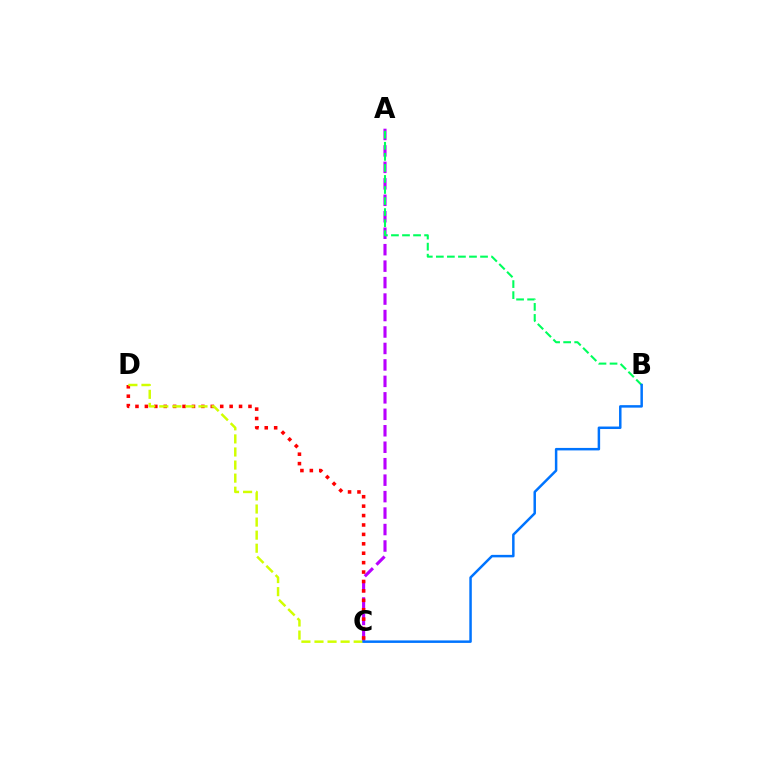{('A', 'C'): [{'color': '#b900ff', 'line_style': 'dashed', 'thickness': 2.24}], ('A', 'B'): [{'color': '#00ff5c', 'line_style': 'dashed', 'thickness': 1.5}], ('C', 'D'): [{'color': '#ff0000', 'line_style': 'dotted', 'thickness': 2.56}, {'color': '#d1ff00', 'line_style': 'dashed', 'thickness': 1.78}], ('B', 'C'): [{'color': '#0074ff', 'line_style': 'solid', 'thickness': 1.79}]}